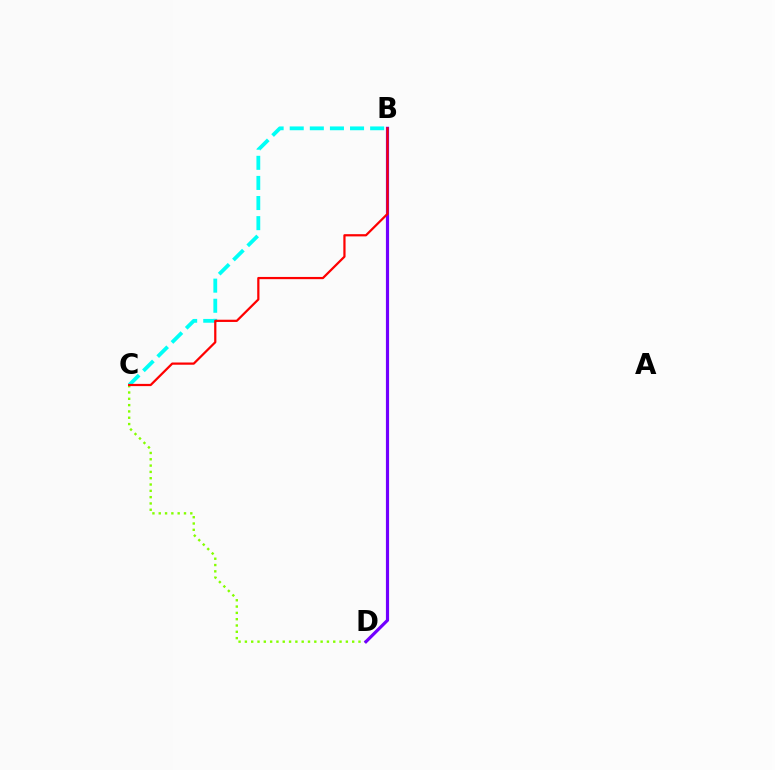{('C', 'D'): [{'color': '#84ff00', 'line_style': 'dotted', 'thickness': 1.71}], ('B', 'D'): [{'color': '#7200ff', 'line_style': 'solid', 'thickness': 2.28}], ('B', 'C'): [{'color': '#00fff6', 'line_style': 'dashed', 'thickness': 2.73}, {'color': '#ff0000', 'line_style': 'solid', 'thickness': 1.6}]}